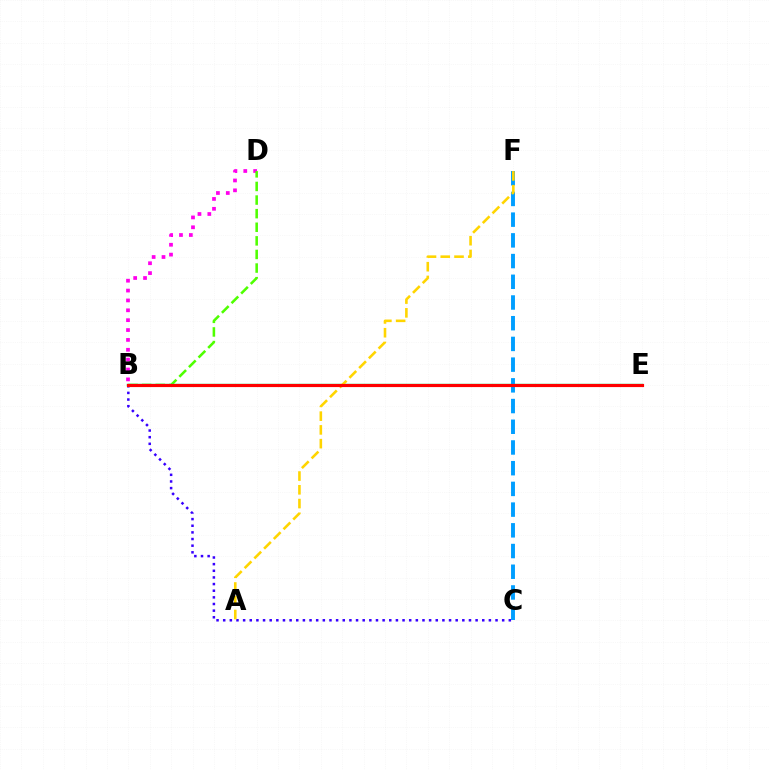{('B', 'C'): [{'color': '#3700ff', 'line_style': 'dotted', 'thickness': 1.8}], ('B', 'D'): [{'color': '#ff00ed', 'line_style': 'dotted', 'thickness': 2.68}, {'color': '#4fff00', 'line_style': 'dashed', 'thickness': 1.85}], ('B', 'E'): [{'color': '#00ff86', 'line_style': 'solid', 'thickness': 1.72}, {'color': '#ff0000', 'line_style': 'solid', 'thickness': 2.28}], ('C', 'F'): [{'color': '#009eff', 'line_style': 'dashed', 'thickness': 2.81}], ('A', 'F'): [{'color': '#ffd500', 'line_style': 'dashed', 'thickness': 1.87}]}